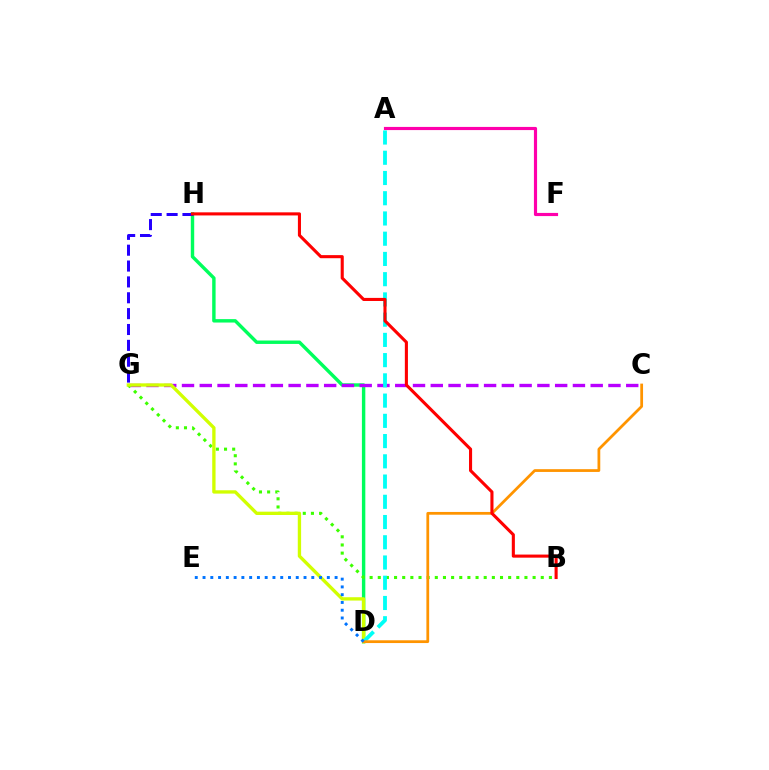{('A', 'F'): [{'color': '#ff00ac', 'line_style': 'solid', 'thickness': 2.27}], ('D', 'H'): [{'color': '#00ff5c', 'line_style': 'solid', 'thickness': 2.46}], ('G', 'H'): [{'color': '#2500ff', 'line_style': 'dashed', 'thickness': 2.15}], ('C', 'G'): [{'color': '#b900ff', 'line_style': 'dashed', 'thickness': 2.41}], ('B', 'G'): [{'color': '#3dff00', 'line_style': 'dotted', 'thickness': 2.21}], ('D', 'G'): [{'color': '#d1ff00', 'line_style': 'solid', 'thickness': 2.4}], ('A', 'D'): [{'color': '#00fff6', 'line_style': 'dashed', 'thickness': 2.75}], ('C', 'D'): [{'color': '#ff9400', 'line_style': 'solid', 'thickness': 1.99}], ('B', 'H'): [{'color': '#ff0000', 'line_style': 'solid', 'thickness': 2.22}], ('D', 'E'): [{'color': '#0074ff', 'line_style': 'dotted', 'thickness': 2.11}]}